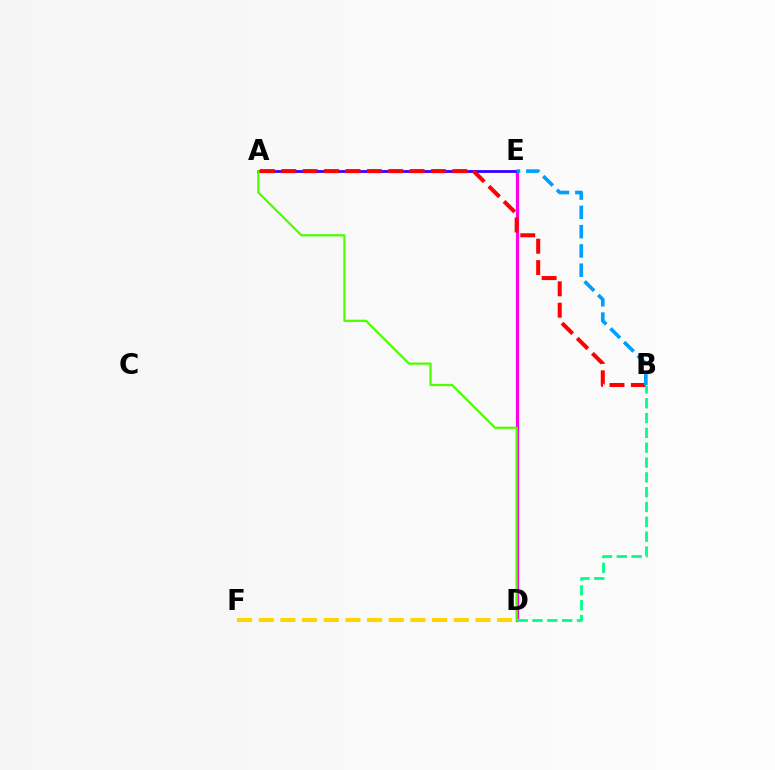{('D', 'F'): [{'color': '#ffd500', 'line_style': 'dashed', 'thickness': 2.94}], ('D', 'E'): [{'color': '#ff00ed', 'line_style': 'solid', 'thickness': 2.29}], ('A', 'E'): [{'color': '#3700ff', 'line_style': 'solid', 'thickness': 2.01}], ('A', 'B'): [{'color': '#ff0000', 'line_style': 'dashed', 'thickness': 2.9}], ('B', 'D'): [{'color': '#00ff86', 'line_style': 'dashed', 'thickness': 2.01}], ('A', 'D'): [{'color': '#4fff00', 'line_style': 'solid', 'thickness': 1.63}], ('B', 'E'): [{'color': '#009eff', 'line_style': 'dashed', 'thickness': 2.62}]}